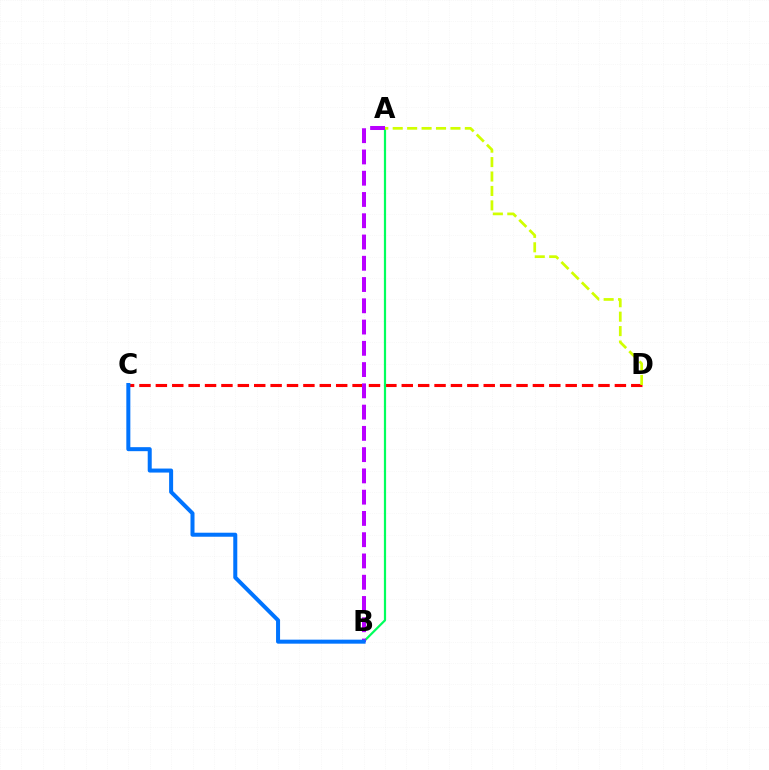{('C', 'D'): [{'color': '#ff0000', 'line_style': 'dashed', 'thickness': 2.23}], ('A', 'B'): [{'color': '#00ff5c', 'line_style': 'solid', 'thickness': 1.59}, {'color': '#b900ff', 'line_style': 'dashed', 'thickness': 2.89}], ('B', 'C'): [{'color': '#0074ff', 'line_style': 'solid', 'thickness': 2.89}], ('A', 'D'): [{'color': '#d1ff00', 'line_style': 'dashed', 'thickness': 1.96}]}